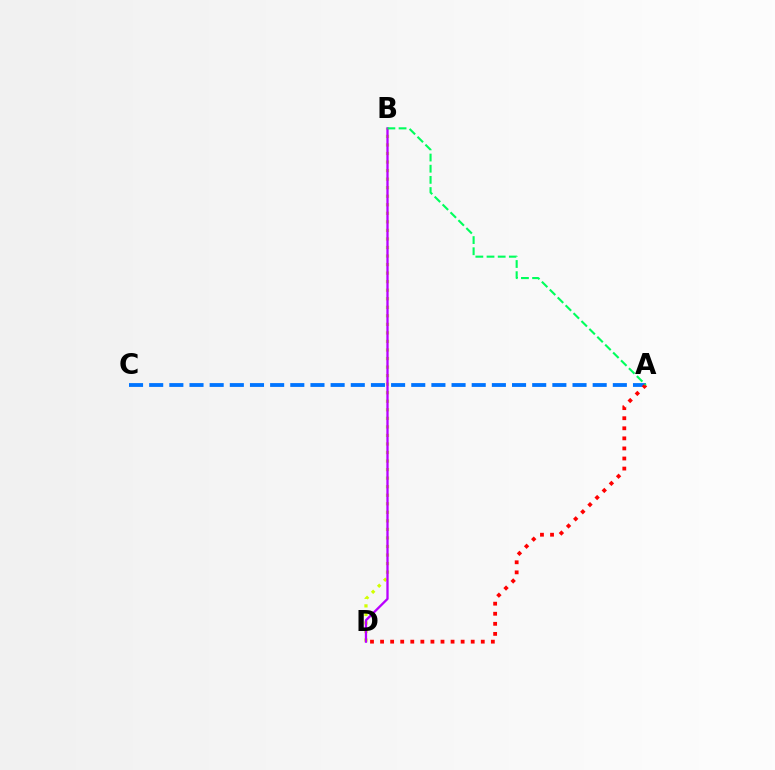{('B', 'D'): [{'color': '#d1ff00', 'line_style': 'dotted', 'thickness': 2.32}, {'color': '#b900ff', 'line_style': 'solid', 'thickness': 1.66}], ('A', 'C'): [{'color': '#0074ff', 'line_style': 'dashed', 'thickness': 2.74}], ('A', 'D'): [{'color': '#ff0000', 'line_style': 'dotted', 'thickness': 2.74}], ('A', 'B'): [{'color': '#00ff5c', 'line_style': 'dashed', 'thickness': 1.52}]}